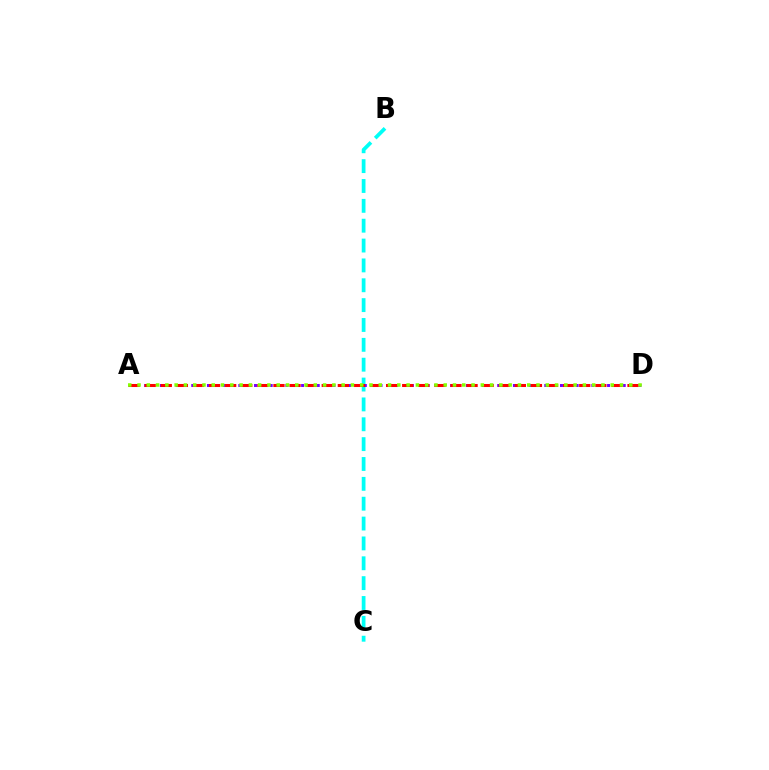{('B', 'C'): [{'color': '#00fff6', 'line_style': 'dashed', 'thickness': 2.7}], ('A', 'D'): [{'color': '#7200ff', 'line_style': 'dotted', 'thickness': 2.13}, {'color': '#ff0000', 'line_style': 'dashed', 'thickness': 2.19}, {'color': '#84ff00', 'line_style': 'dotted', 'thickness': 2.52}]}